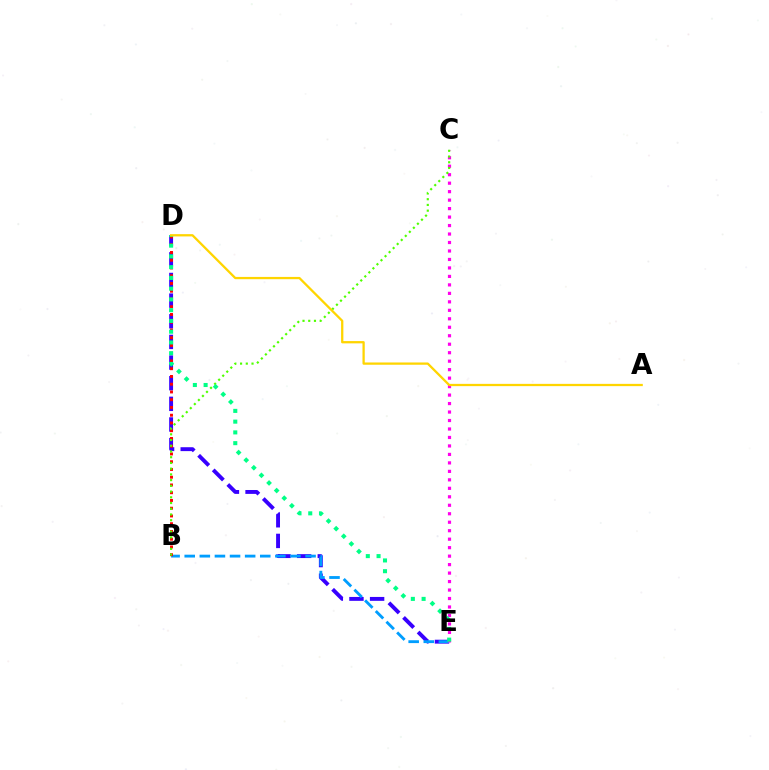{('D', 'E'): [{'color': '#3700ff', 'line_style': 'dashed', 'thickness': 2.8}, {'color': '#00ff86', 'line_style': 'dotted', 'thickness': 2.92}], ('B', 'E'): [{'color': '#009eff', 'line_style': 'dashed', 'thickness': 2.05}], ('B', 'D'): [{'color': '#ff0000', 'line_style': 'dotted', 'thickness': 2.11}], ('C', 'E'): [{'color': '#ff00ed', 'line_style': 'dotted', 'thickness': 2.3}], ('B', 'C'): [{'color': '#4fff00', 'line_style': 'dotted', 'thickness': 1.56}], ('A', 'D'): [{'color': '#ffd500', 'line_style': 'solid', 'thickness': 1.64}]}